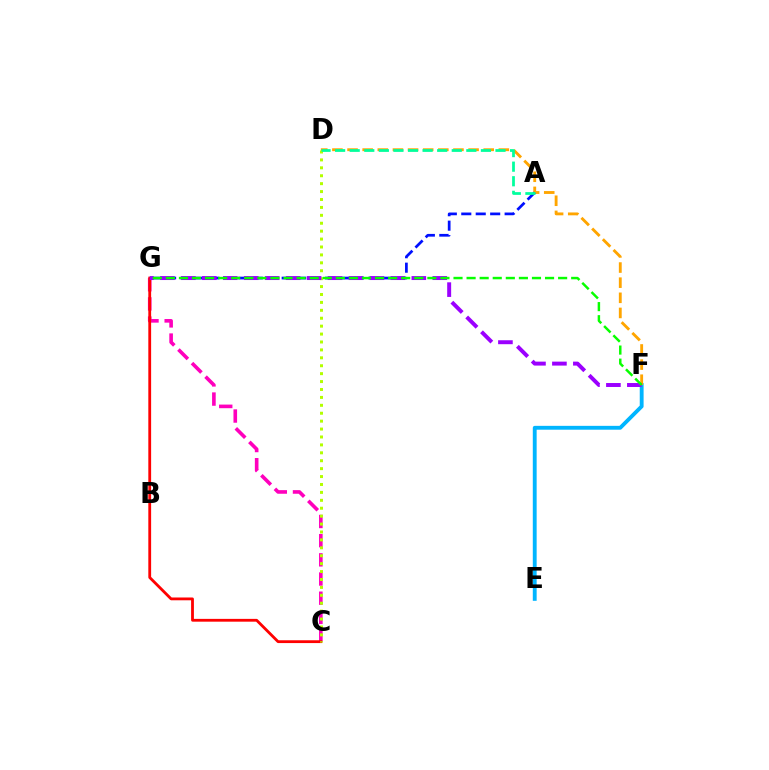{('E', 'F'): [{'color': '#00b5ff', 'line_style': 'solid', 'thickness': 2.77}], ('D', 'F'): [{'color': '#ffa500', 'line_style': 'dashed', 'thickness': 2.06}], ('C', 'G'): [{'color': '#ff00bd', 'line_style': 'dashed', 'thickness': 2.61}, {'color': '#ff0000', 'line_style': 'solid', 'thickness': 2.02}], ('A', 'G'): [{'color': '#0010ff', 'line_style': 'dashed', 'thickness': 1.96}], ('C', 'D'): [{'color': '#b3ff00', 'line_style': 'dotted', 'thickness': 2.15}], ('F', 'G'): [{'color': '#9b00ff', 'line_style': 'dashed', 'thickness': 2.85}, {'color': '#08ff00', 'line_style': 'dashed', 'thickness': 1.78}], ('A', 'D'): [{'color': '#00ff9d', 'line_style': 'dashed', 'thickness': 1.98}]}